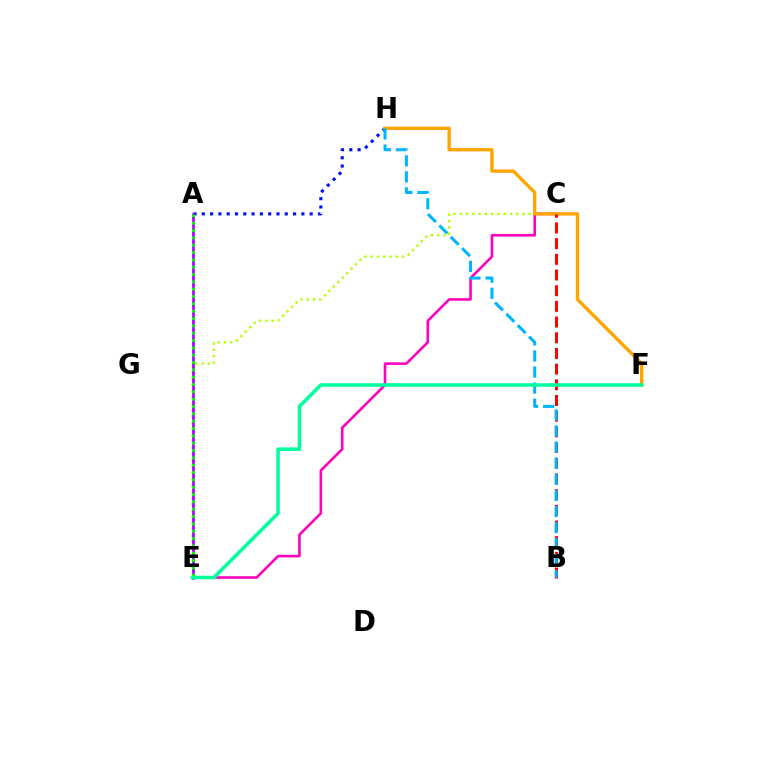{('C', 'E'): [{'color': '#ff00bd', 'line_style': 'solid', 'thickness': 1.87}, {'color': '#b3ff00', 'line_style': 'dotted', 'thickness': 1.71}], ('A', 'H'): [{'color': '#0010ff', 'line_style': 'dotted', 'thickness': 2.25}], ('F', 'H'): [{'color': '#ffa500', 'line_style': 'solid', 'thickness': 2.42}], ('B', 'C'): [{'color': '#ff0000', 'line_style': 'dashed', 'thickness': 2.13}], ('A', 'E'): [{'color': '#9b00ff', 'line_style': 'solid', 'thickness': 1.88}, {'color': '#08ff00', 'line_style': 'dotted', 'thickness': 1.99}], ('B', 'H'): [{'color': '#00b5ff', 'line_style': 'dashed', 'thickness': 2.18}], ('E', 'F'): [{'color': '#00ff9d', 'line_style': 'solid', 'thickness': 2.55}]}